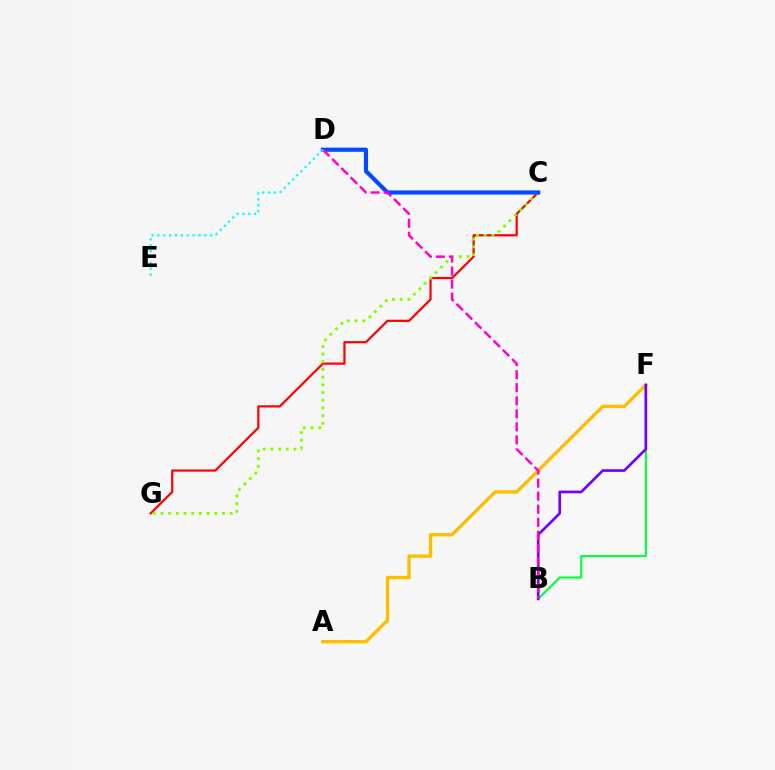{('C', 'G'): [{'color': '#ff0000', 'line_style': 'solid', 'thickness': 1.59}, {'color': '#84ff00', 'line_style': 'dotted', 'thickness': 2.09}], ('C', 'D'): [{'color': '#004bff', 'line_style': 'solid', 'thickness': 2.99}], ('B', 'F'): [{'color': '#00ff39', 'line_style': 'solid', 'thickness': 1.51}, {'color': '#7200ff', 'line_style': 'solid', 'thickness': 1.92}], ('A', 'F'): [{'color': '#ffbd00', 'line_style': 'solid', 'thickness': 2.42}], ('B', 'D'): [{'color': '#ff00cf', 'line_style': 'dashed', 'thickness': 1.77}], ('D', 'E'): [{'color': '#00fff6', 'line_style': 'dotted', 'thickness': 1.59}]}